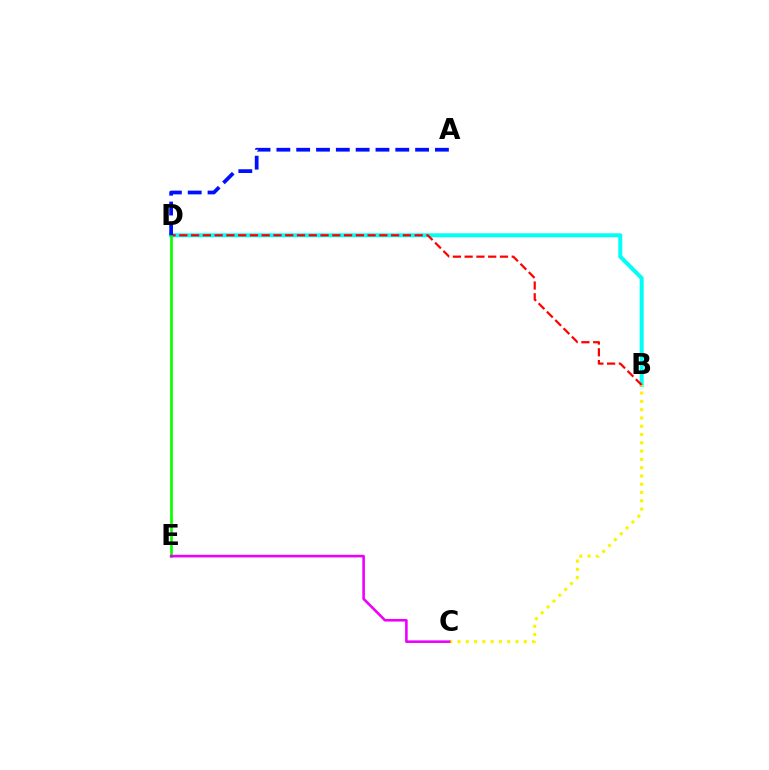{('B', 'D'): [{'color': '#00fff6', 'line_style': 'solid', 'thickness': 2.88}, {'color': '#ff0000', 'line_style': 'dashed', 'thickness': 1.6}], ('B', 'C'): [{'color': '#fcf500', 'line_style': 'dotted', 'thickness': 2.25}], ('D', 'E'): [{'color': '#08ff00', 'line_style': 'solid', 'thickness': 1.95}], ('A', 'D'): [{'color': '#0010ff', 'line_style': 'dashed', 'thickness': 2.69}], ('C', 'E'): [{'color': '#ee00ff', 'line_style': 'solid', 'thickness': 1.87}]}